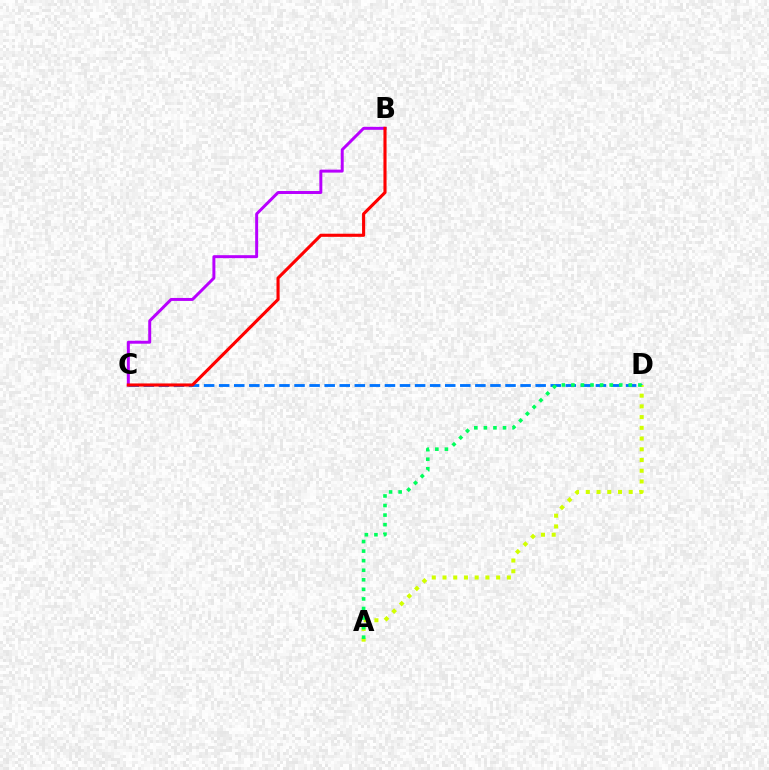{('C', 'D'): [{'color': '#0074ff', 'line_style': 'dashed', 'thickness': 2.05}], ('A', 'D'): [{'color': '#d1ff00', 'line_style': 'dotted', 'thickness': 2.91}, {'color': '#00ff5c', 'line_style': 'dotted', 'thickness': 2.6}], ('B', 'C'): [{'color': '#b900ff', 'line_style': 'solid', 'thickness': 2.14}, {'color': '#ff0000', 'line_style': 'solid', 'thickness': 2.24}]}